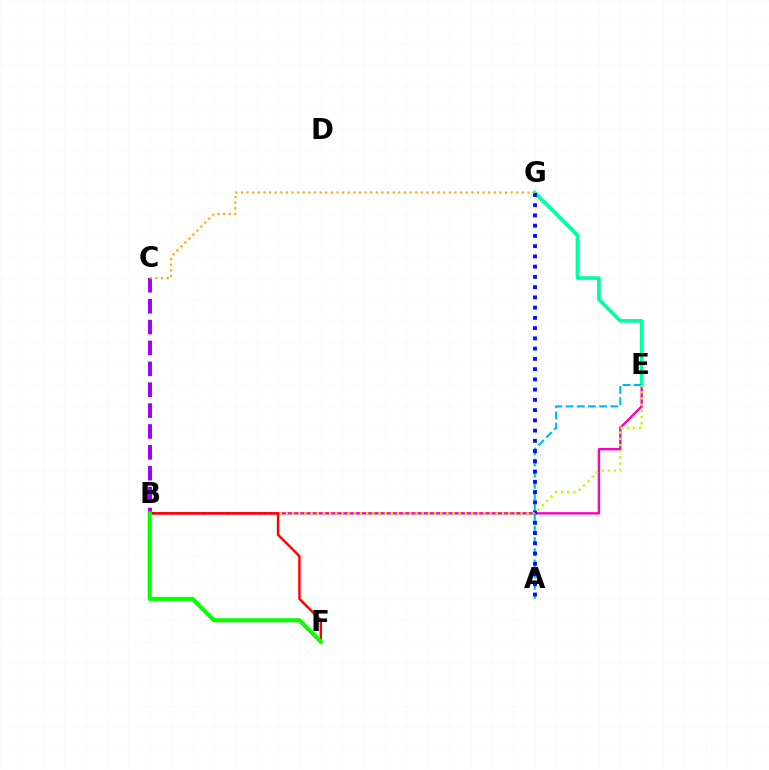{('B', 'E'): [{'color': '#ff00bd', 'line_style': 'solid', 'thickness': 1.71}, {'color': '#b3ff00', 'line_style': 'dotted', 'thickness': 1.68}], ('E', 'G'): [{'color': '#00ff9d', 'line_style': 'solid', 'thickness': 2.64}], ('A', 'E'): [{'color': '#00b5ff', 'line_style': 'dashed', 'thickness': 1.52}], ('A', 'G'): [{'color': '#0010ff', 'line_style': 'dotted', 'thickness': 2.78}], ('B', 'C'): [{'color': '#9b00ff', 'line_style': 'dashed', 'thickness': 2.84}], ('B', 'F'): [{'color': '#ff0000', 'line_style': 'solid', 'thickness': 1.75}, {'color': '#08ff00', 'line_style': 'solid', 'thickness': 2.96}], ('C', 'G'): [{'color': '#ffa500', 'line_style': 'dotted', 'thickness': 1.53}]}